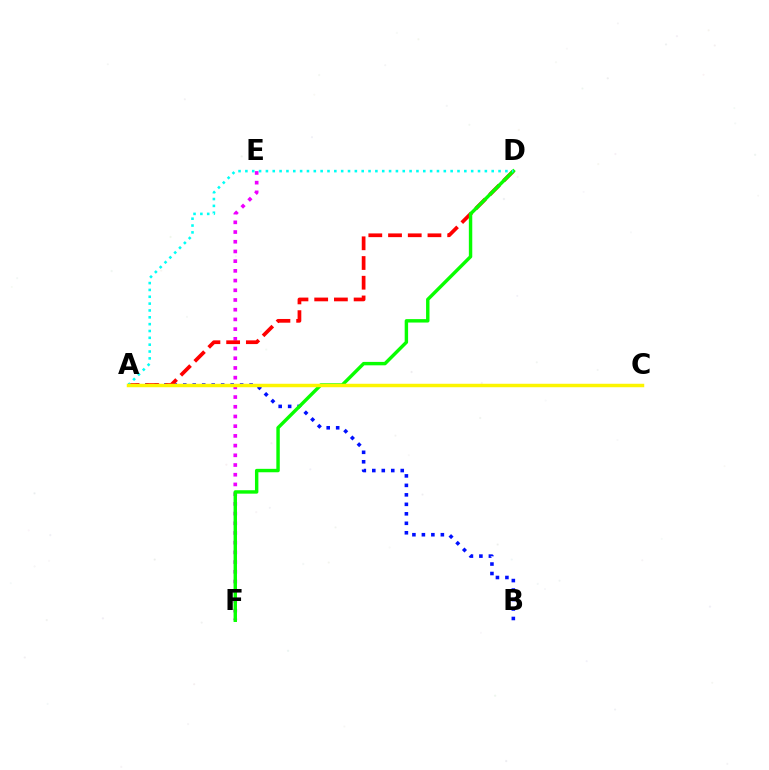{('A', 'B'): [{'color': '#0010ff', 'line_style': 'dotted', 'thickness': 2.58}], ('E', 'F'): [{'color': '#ee00ff', 'line_style': 'dotted', 'thickness': 2.64}], ('A', 'D'): [{'color': '#ff0000', 'line_style': 'dashed', 'thickness': 2.68}, {'color': '#00fff6', 'line_style': 'dotted', 'thickness': 1.86}], ('D', 'F'): [{'color': '#08ff00', 'line_style': 'solid', 'thickness': 2.46}], ('A', 'C'): [{'color': '#fcf500', 'line_style': 'solid', 'thickness': 2.5}]}